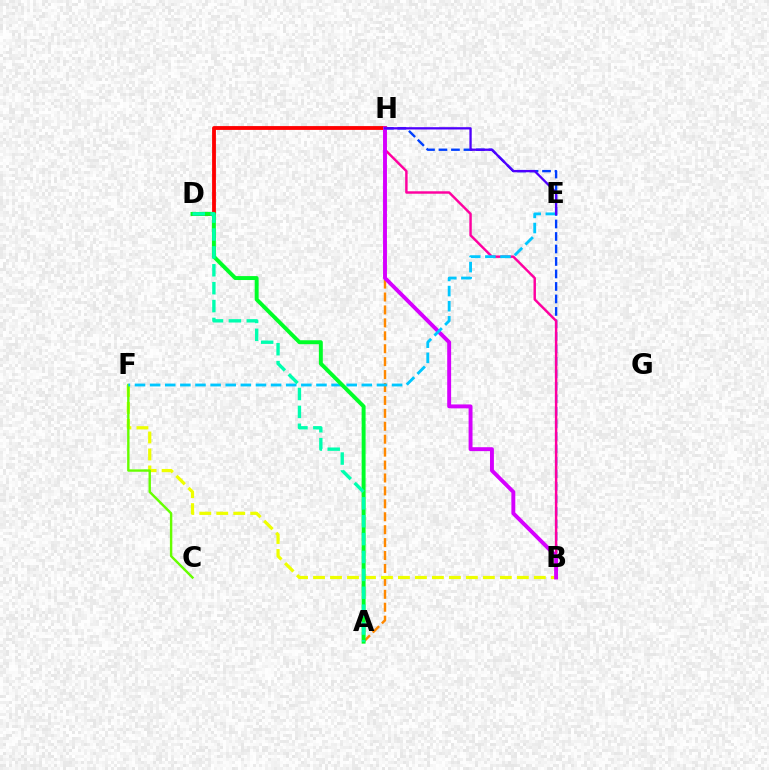{('B', 'H'): [{'color': '#003fff', 'line_style': 'dashed', 'thickness': 1.7}, {'color': '#ff00a0', 'line_style': 'solid', 'thickness': 1.76}, {'color': '#d600ff', 'line_style': 'solid', 'thickness': 2.82}], ('A', 'H'): [{'color': '#ff8800', 'line_style': 'dashed', 'thickness': 1.76}], ('D', 'H'): [{'color': '#ff0000', 'line_style': 'solid', 'thickness': 2.76}], ('B', 'F'): [{'color': '#eeff00', 'line_style': 'dashed', 'thickness': 2.31}], ('C', 'F'): [{'color': '#66ff00', 'line_style': 'solid', 'thickness': 1.73}], ('E', 'F'): [{'color': '#00c7ff', 'line_style': 'dashed', 'thickness': 2.05}], ('A', 'D'): [{'color': '#00ff27', 'line_style': 'solid', 'thickness': 2.84}, {'color': '#00ffaf', 'line_style': 'dashed', 'thickness': 2.43}], ('E', 'H'): [{'color': '#4f00ff', 'line_style': 'solid', 'thickness': 1.65}]}